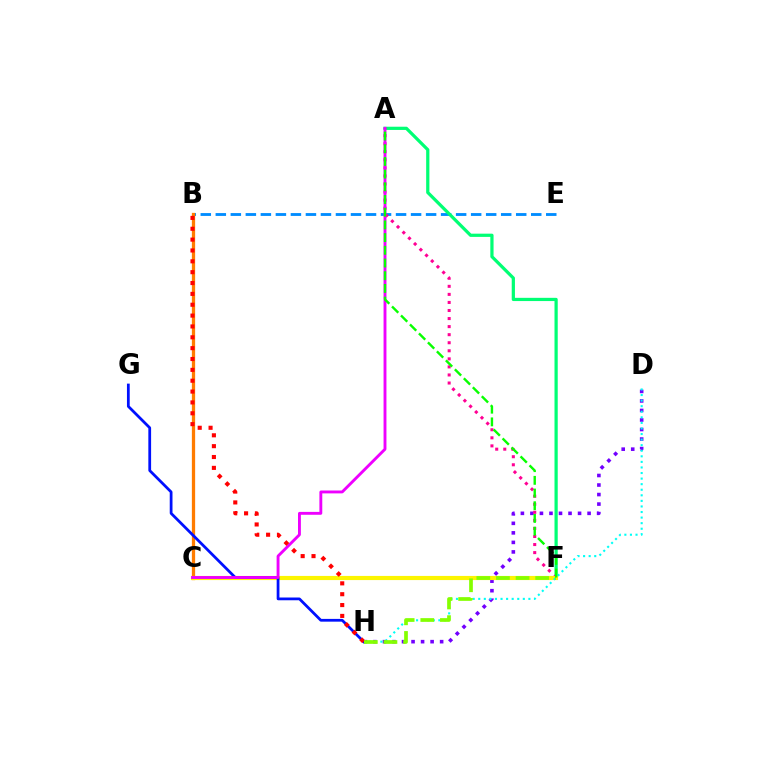{('B', 'E'): [{'color': '#008cff', 'line_style': 'dashed', 'thickness': 2.04}], ('D', 'H'): [{'color': '#7200ff', 'line_style': 'dotted', 'thickness': 2.59}, {'color': '#00fff6', 'line_style': 'dotted', 'thickness': 1.51}], ('B', 'C'): [{'color': '#ff7c00', 'line_style': 'solid', 'thickness': 2.35}], ('A', 'F'): [{'color': '#00ff74', 'line_style': 'solid', 'thickness': 2.32}, {'color': '#ff0094', 'line_style': 'dotted', 'thickness': 2.19}, {'color': '#08ff00', 'line_style': 'dashed', 'thickness': 1.72}], ('C', 'F'): [{'color': '#fcf500', 'line_style': 'solid', 'thickness': 2.98}], ('G', 'H'): [{'color': '#0010ff', 'line_style': 'solid', 'thickness': 1.99}], ('A', 'C'): [{'color': '#ee00ff', 'line_style': 'solid', 'thickness': 2.08}], ('B', 'H'): [{'color': '#ff0000', 'line_style': 'dotted', 'thickness': 2.95}], ('F', 'H'): [{'color': '#84ff00', 'line_style': 'dashed', 'thickness': 2.66}]}